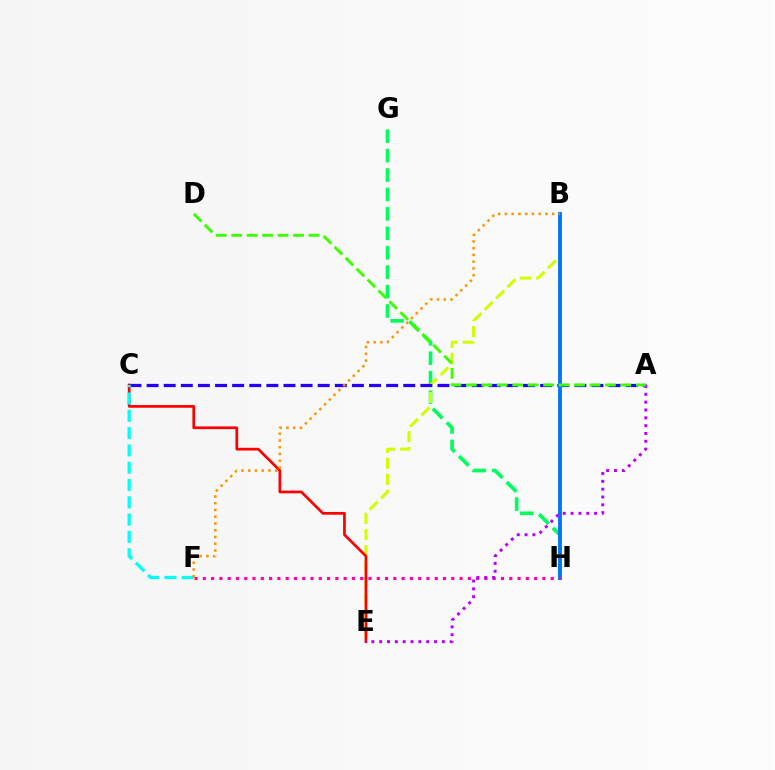{('G', 'H'): [{'color': '#00ff5c', 'line_style': 'dashed', 'thickness': 2.64}], ('B', 'E'): [{'color': '#d1ff00', 'line_style': 'dashed', 'thickness': 2.18}], ('A', 'C'): [{'color': '#2500ff', 'line_style': 'dashed', 'thickness': 2.32}], ('B', 'H'): [{'color': '#0074ff', 'line_style': 'solid', 'thickness': 2.76}], ('F', 'H'): [{'color': '#ff00ac', 'line_style': 'dotted', 'thickness': 2.25}], ('C', 'E'): [{'color': '#ff0000', 'line_style': 'solid', 'thickness': 1.96}], ('C', 'F'): [{'color': '#00fff6', 'line_style': 'dashed', 'thickness': 2.35}], ('B', 'F'): [{'color': '#ff9400', 'line_style': 'dotted', 'thickness': 1.83}], ('A', 'E'): [{'color': '#b900ff', 'line_style': 'dotted', 'thickness': 2.13}], ('A', 'D'): [{'color': '#3dff00', 'line_style': 'dashed', 'thickness': 2.1}]}